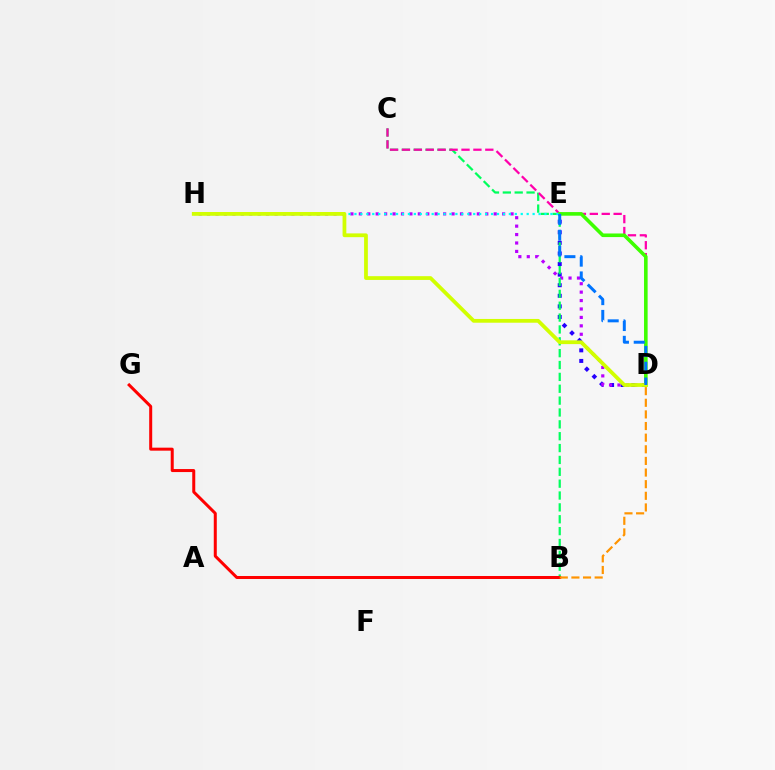{('D', 'E'): [{'color': '#2500ff', 'line_style': 'dotted', 'thickness': 2.88}, {'color': '#3dff00', 'line_style': 'solid', 'thickness': 2.59}, {'color': '#0074ff', 'line_style': 'dashed', 'thickness': 2.15}], ('D', 'H'): [{'color': '#b900ff', 'line_style': 'dotted', 'thickness': 2.29}, {'color': '#d1ff00', 'line_style': 'solid', 'thickness': 2.71}], ('B', 'C'): [{'color': '#00ff5c', 'line_style': 'dashed', 'thickness': 1.61}], ('B', 'G'): [{'color': '#ff0000', 'line_style': 'solid', 'thickness': 2.16}], ('C', 'D'): [{'color': '#ff00ac', 'line_style': 'dashed', 'thickness': 1.62}], ('E', 'H'): [{'color': '#00fff6', 'line_style': 'dotted', 'thickness': 1.61}], ('B', 'D'): [{'color': '#ff9400', 'line_style': 'dashed', 'thickness': 1.58}]}